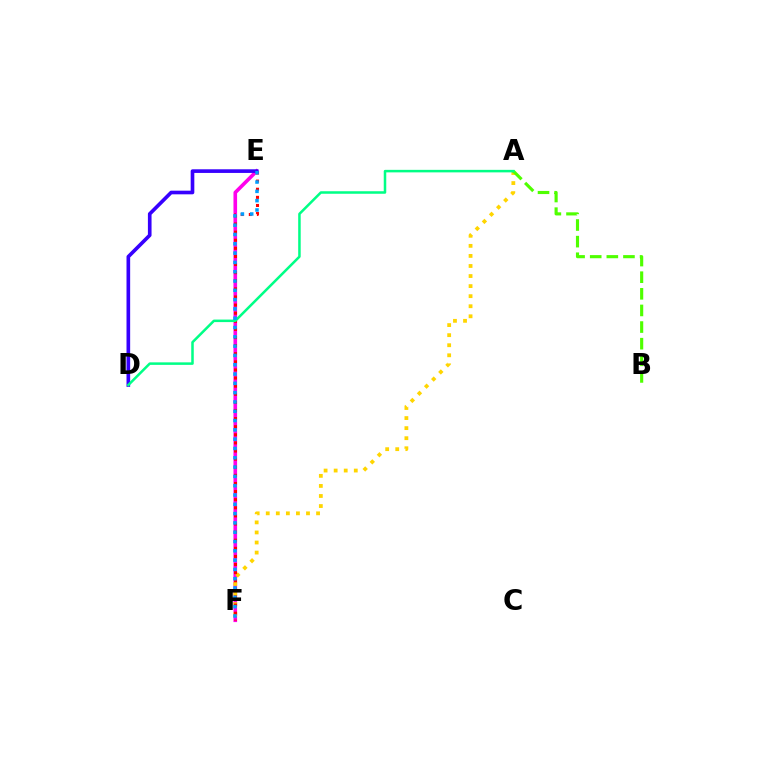{('E', 'F'): [{'color': '#ff00ed', 'line_style': 'solid', 'thickness': 2.61}, {'color': '#ff0000', 'line_style': 'dotted', 'thickness': 2.2}, {'color': '#009eff', 'line_style': 'dotted', 'thickness': 2.53}], ('A', 'F'): [{'color': '#ffd500', 'line_style': 'dotted', 'thickness': 2.73}], ('A', 'B'): [{'color': '#4fff00', 'line_style': 'dashed', 'thickness': 2.26}], ('D', 'E'): [{'color': '#3700ff', 'line_style': 'solid', 'thickness': 2.63}], ('A', 'D'): [{'color': '#00ff86', 'line_style': 'solid', 'thickness': 1.81}]}